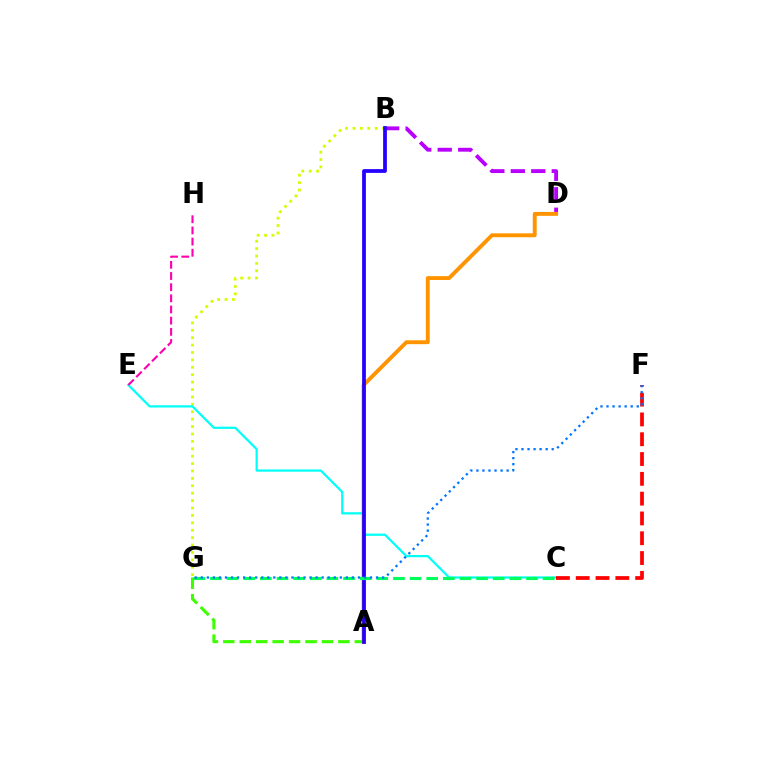{('B', 'G'): [{'color': '#d1ff00', 'line_style': 'dotted', 'thickness': 2.01}], ('C', 'E'): [{'color': '#00fff6', 'line_style': 'solid', 'thickness': 1.6}], ('B', 'D'): [{'color': '#b900ff', 'line_style': 'dashed', 'thickness': 2.78}], ('A', 'G'): [{'color': '#3dff00', 'line_style': 'dashed', 'thickness': 2.23}], ('A', 'D'): [{'color': '#ff9400', 'line_style': 'solid', 'thickness': 2.8}], ('A', 'B'): [{'color': '#2500ff', 'line_style': 'solid', 'thickness': 2.7}], ('C', 'F'): [{'color': '#ff0000', 'line_style': 'dashed', 'thickness': 2.69}], ('C', 'G'): [{'color': '#00ff5c', 'line_style': 'dashed', 'thickness': 2.26}], ('E', 'H'): [{'color': '#ff00ac', 'line_style': 'dashed', 'thickness': 1.52}], ('F', 'G'): [{'color': '#0074ff', 'line_style': 'dotted', 'thickness': 1.64}]}